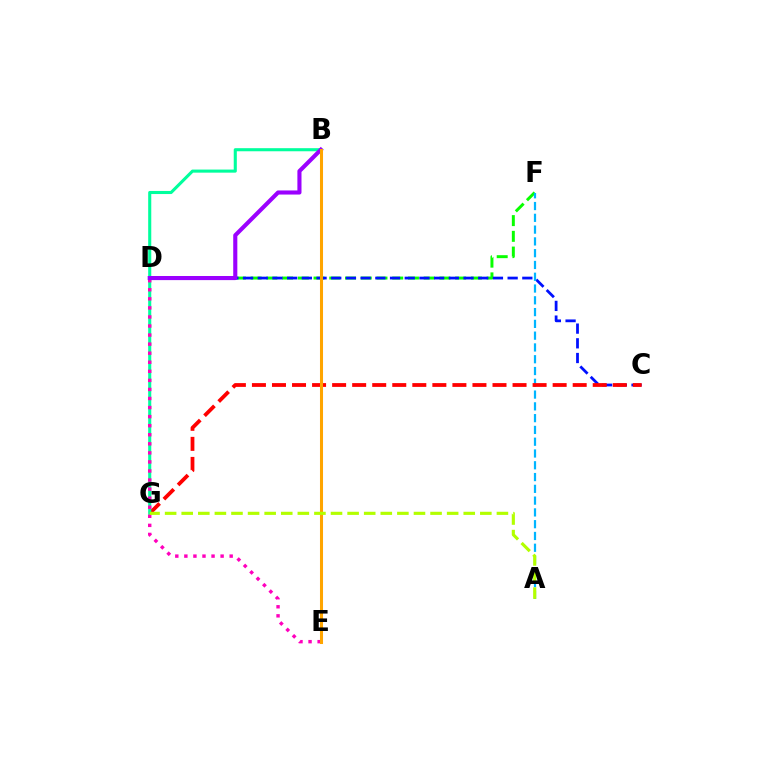{('D', 'F'): [{'color': '#08ff00', 'line_style': 'dashed', 'thickness': 2.14}], ('C', 'D'): [{'color': '#0010ff', 'line_style': 'dashed', 'thickness': 2.0}], ('A', 'F'): [{'color': '#00b5ff', 'line_style': 'dashed', 'thickness': 1.6}], ('C', 'G'): [{'color': '#ff0000', 'line_style': 'dashed', 'thickness': 2.72}], ('B', 'G'): [{'color': '#00ff9d', 'line_style': 'solid', 'thickness': 2.22}], ('D', 'E'): [{'color': '#ff00bd', 'line_style': 'dotted', 'thickness': 2.46}], ('B', 'D'): [{'color': '#9b00ff', 'line_style': 'solid', 'thickness': 2.95}], ('B', 'E'): [{'color': '#ffa500', 'line_style': 'solid', 'thickness': 2.2}], ('A', 'G'): [{'color': '#b3ff00', 'line_style': 'dashed', 'thickness': 2.25}]}